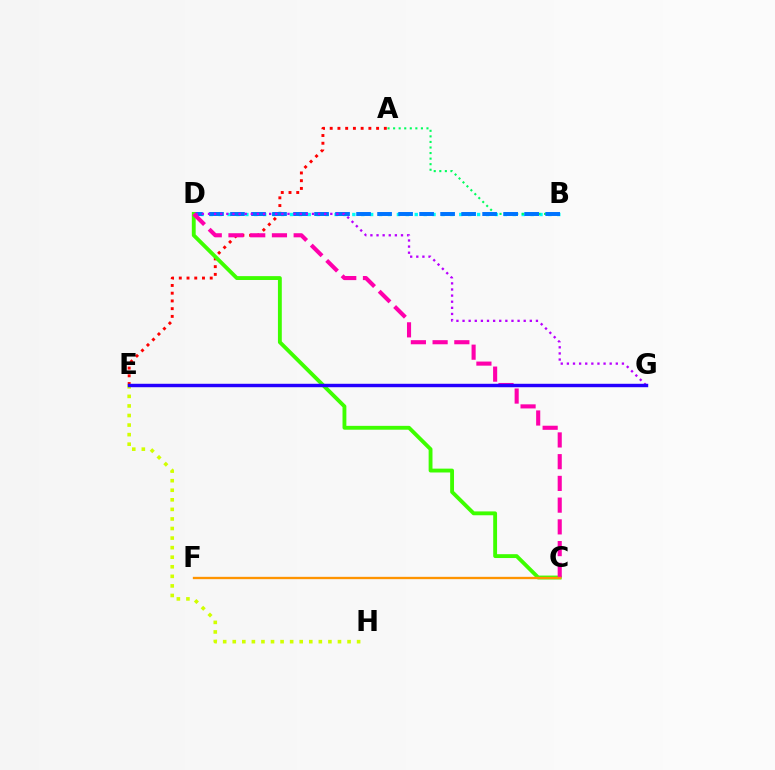{('B', 'D'): [{'color': '#00fff6', 'line_style': 'dotted', 'thickness': 2.42}, {'color': '#0074ff', 'line_style': 'dashed', 'thickness': 2.85}], ('A', 'E'): [{'color': '#ff0000', 'line_style': 'dotted', 'thickness': 2.1}], ('A', 'B'): [{'color': '#00ff5c', 'line_style': 'dotted', 'thickness': 1.51}], ('C', 'D'): [{'color': '#3dff00', 'line_style': 'solid', 'thickness': 2.78}, {'color': '#ff00ac', 'line_style': 'dashed', 'thickness': 2.95}], ('D', 'G'): [{'color': '#b900ff', 'line_style': 'dotted', 'thickness': 1.66}], ('E', 'H'): [{'color': '#d1ff00', 'line_style': 'dotted', 'thickness': 2.6}], ('C', 'F'): [{'color': '#ff9400', 'line_style': 'solid', 'thickness': 1.68}], ('E', 'G'): [{'color': '#2500ff', 'line_style': 'solid', 'thickness': 2.47}]}